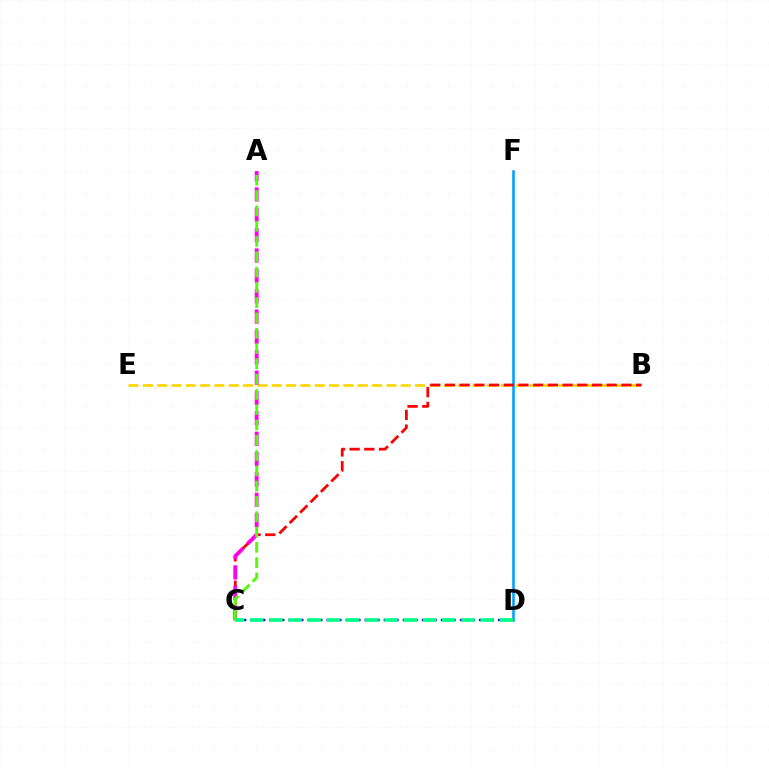{('D', 'F'): [{'color': '#009eff', 'line_style': 'solid', 'thickness': 1.84}], ('C', 'D'): [{'color': '#3700ff', 'line_style': 'dotted', 'thickness': 1.72}, {'color': '#00ff86', 'line_style': 'dashed', 'thickness': 2.61}], ('B', 'E'): [{'color': '#ffd500', 'line_style': 'dashed', 'thickness': 1.95}], ('B', 'C'): [{'color': '#ff0000', 'line_style': 'dashed', 'thickness': 2.0}], ('A', 'C'): [{'color': '#ff00ed', 'line_style': 'dashed', 'thickness': 2.77}, {'color': '#4fff00', 'line_style': 'dashed', 'thickness': 2.08}]}